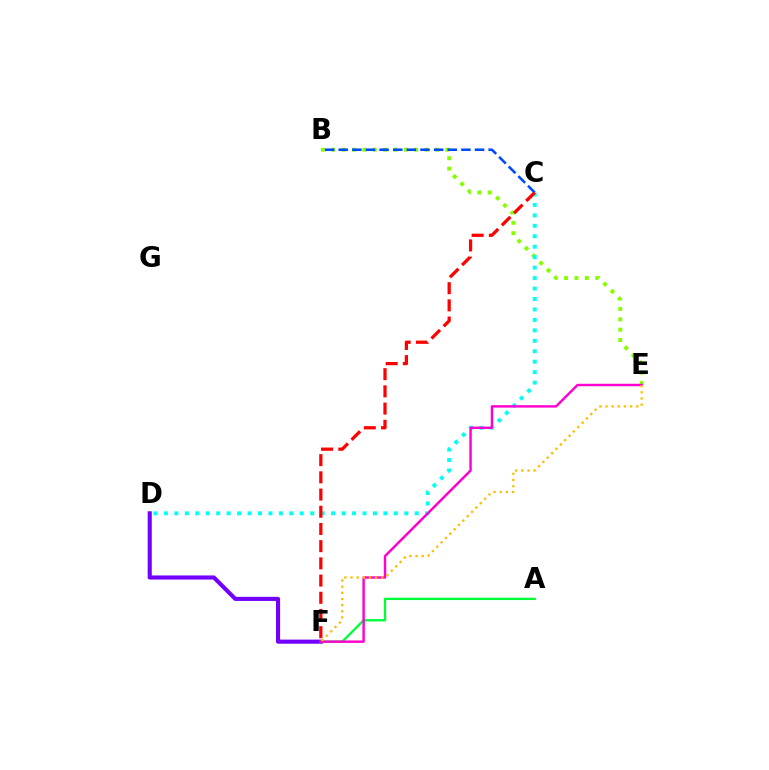{('D', 'F'): [{'color': '#7200ff', 'line_style': 'solid', 'thickness': 2.95}], ('A', 'F'): [{'color': '#00ff39', 'line_style': 'solid', 'thickness': 1.68}], ('B', 'E'): [{'color': '#84ff00', 'line_style': 'dotted', 'thickness': 2.82}], ('C', 'D'): [{'color': '#00fff6', 'line_style': 'dotted', 'thickness': 2.84}], ('B', 'C'): [{'color': '#004bff', 'line_style': 'dashed', 'thickness': 1.85}], ('E', 'F'): [{'color': '#ff00cf', 'line_style': 'solid', 'thickness': 1.75}, {'color': '#ffbd00', 'line_style': 'dotted', 'thickness': 1.67}], ('C', 'F'): [{'color': '#ff0000', 'line_style': 'dashed', 'thickness': 2.34}]}